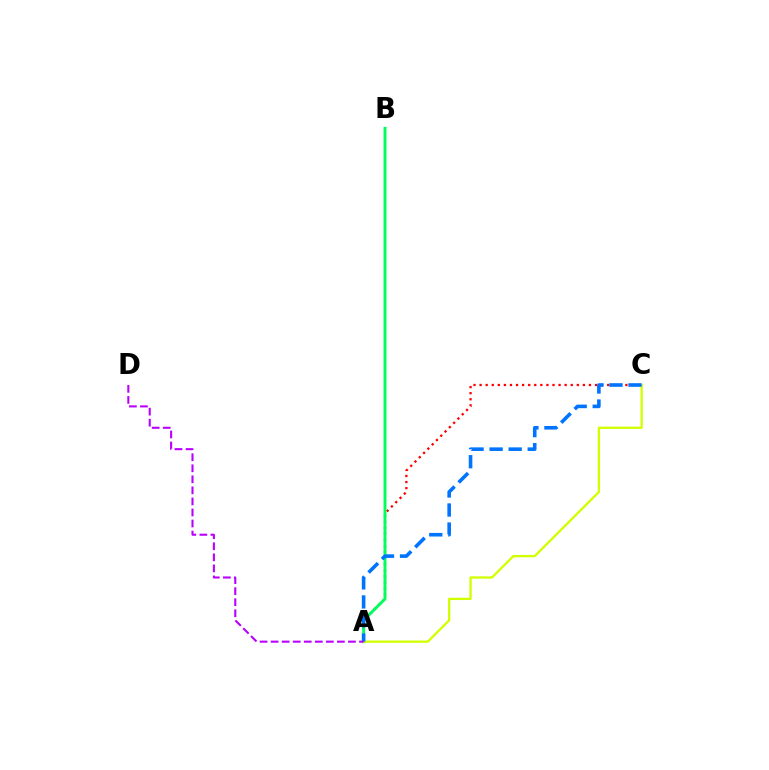{('A', 'C'): [{'color': '#ff0000', 'line_style': 'dotted', 'thickness': 1.65}, {'color': '#d1ff00', 'line_style': 'solid', 'thickness': 1.66}, {'color': '#0074ff', 'line_style': 'dashed', 'thickness': 2.59}], ('A', 'B'): [{'color': '#00ff5c', 'line_style': 'solid', 'thickness': 2.1}], ('A', 'D'): [{'color': '#b900ff', 'line_style': 'dashed', 'thickness': 1.5}]}